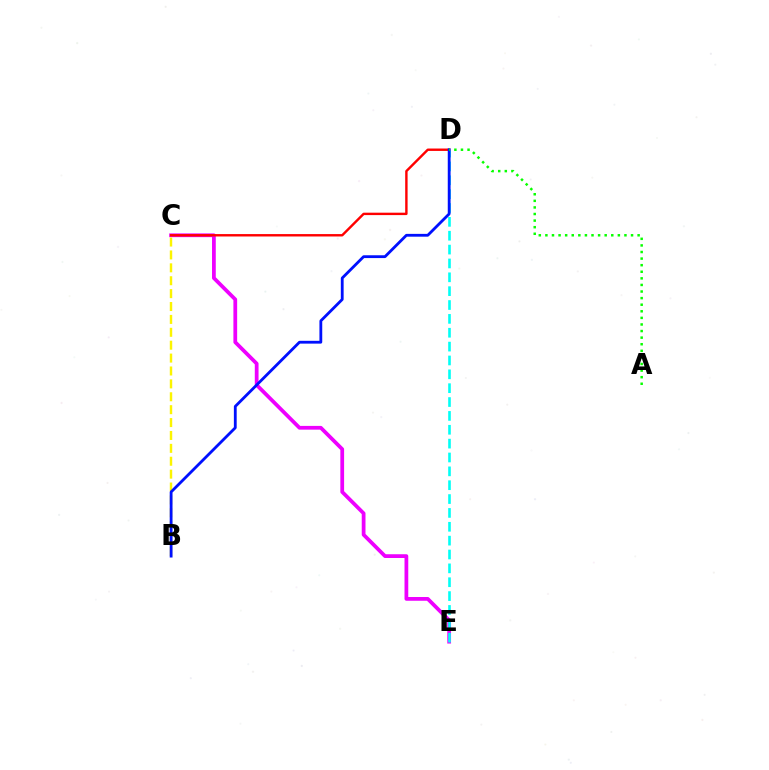{('C', 'E'): [{'color': '#ee00ff', 'line_style': 'solid', 'thickness': 2.7}], ('C', 'D'): [{'color': '#ff0000', 'line_style': 'solid', 'thickness': 1.73}], ('B', 'C'): [{'color': '#fcf500', 'line_style': 'dashed', 'thickness': 1.75}], ('D', 'E'): [{'color': '#00fff6', 'line_style': 'dashed', 'thickness': 1.88}], ('B', 'D'): [{'color': '#0010ff', 'line_style': 'solid', 'thickness': 2.03}], ('A', 'D'): [{'color': '#08ff00', 'line_style': 'dotted', 'thickness': 1.79}]}